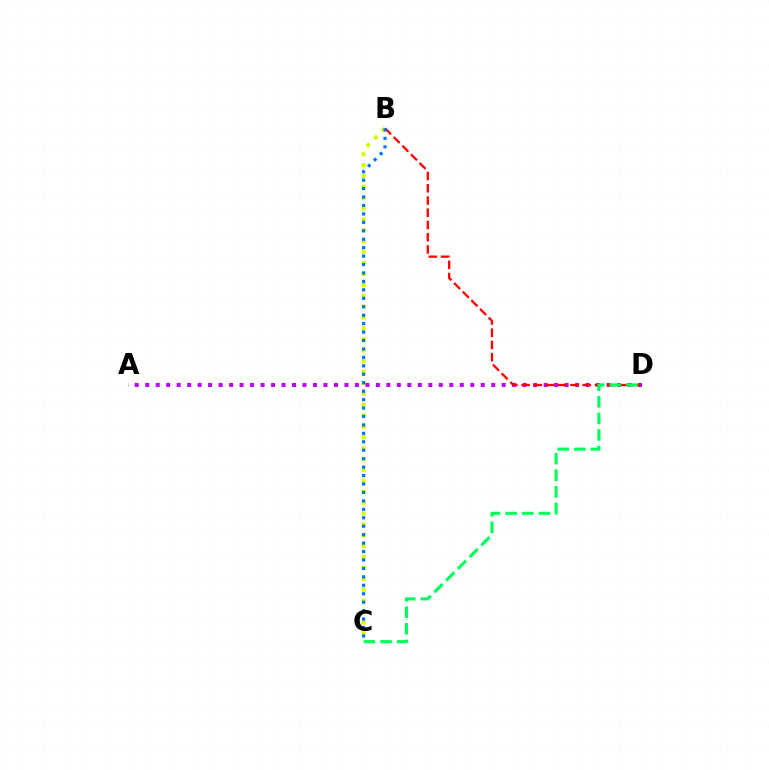{('B', 'C'): [{'color': '#d1ff00', 'line_style': 'dotted', 'thickness': 2.96}, {'color': '#0074ff', 'line_style': 'dotted', 'thickness': 2.29}], ('A', 'D'): [{'color': '#b900ff', 'line_style': 'dotted', 'thickness': 2.85}], ('B', 'D'): [{'color': '#ff0000', 'line_style': 'dashed', 'thickness': 1.66}], ('C', 'D'): [{'color': '#00ff5c', 'line_style': 'dashed', 'thickness': 2.26}]}